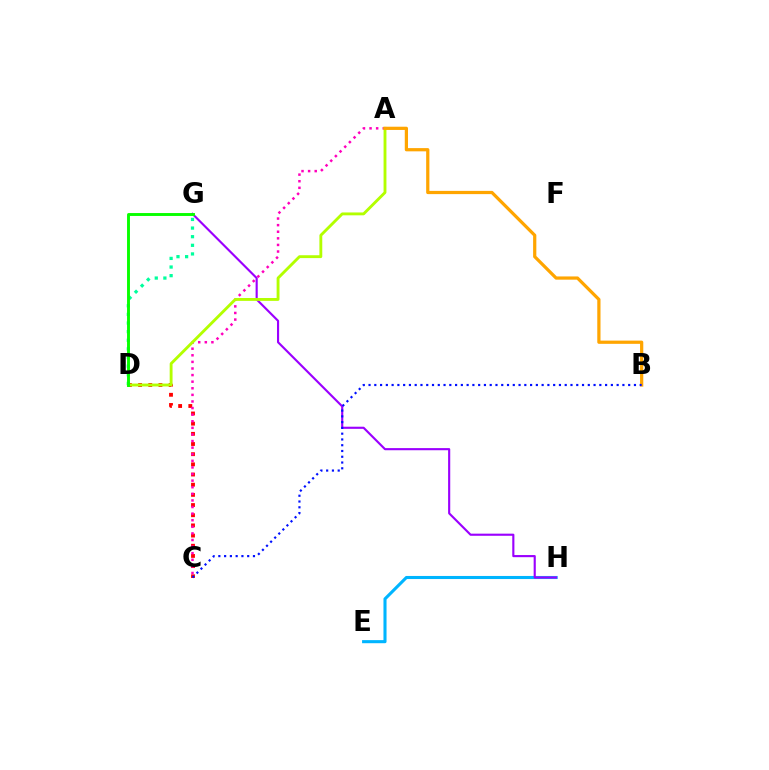{('E', 'H'): [{'color': '#00b5ff', 'line_style': 'solid', 'thickness': 2.22}], ('C', 'D'): [{'color': '#ff0000', 'line_style': 'dotted', 'thickness': 2.76}], ('G', 'H'): [{'color': '#9b00ff', 'line_style': 'solid', 'thickness': 1.54}], ('D', 'G'): [{'color': '#00ff9d', 'line_style': 'dotted', 'thickness': 2.34}, {'color': '#08ff00', 'line_style': 'solid', 'thickness': 2.09}], ('A', 'C'): [{'color': '#ff00bd', 'line_style': 'dotted', 'thickness': 1.79}], ('A', 'D'): [{'color': '#b3ff00', 'line_style': 'solid', 'thickness': 2.06}], ('A', 'B'): [{'color': '#ffa500', 'line_style': 'solid', 'thickness': 2.32}], ('B', 'C'): [{'color': '#0010ff', 'line_style': 'dotted', 'thickness': 1.57}]}